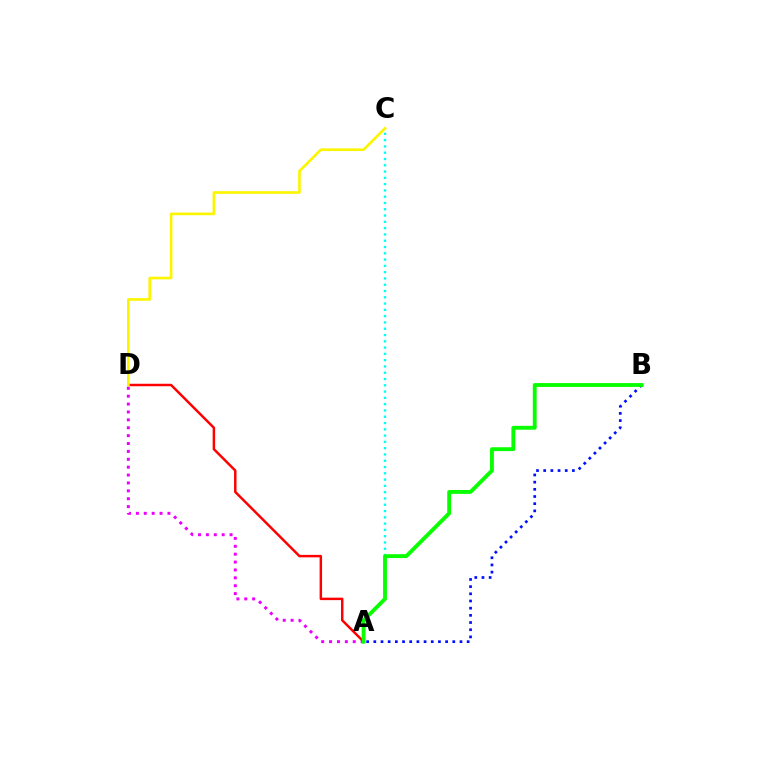{('A', 'C'): [{'color': '#00fff6', 'line_style': 'dotted', 'thickness': 1.71}], ('A', 'D'): [{'color': '#ee00ff', 'line_style': 'dotted', 'thickness': 2.14}, {'color': '#ff0000', 'line_style': 'solid', 'thickness': 1.78}], ('A', 'B'): [{'color': '#0010ff', 'line_style': 'dotted', 'thickness': 1.95}, {'color': '#08ff00', 'line_style': 'solid', 'thickness': 2.78}], ('C', 'D'): [{'color': '#fcf500', 'line_style': 'solid', 'thickness': 1.91}]}